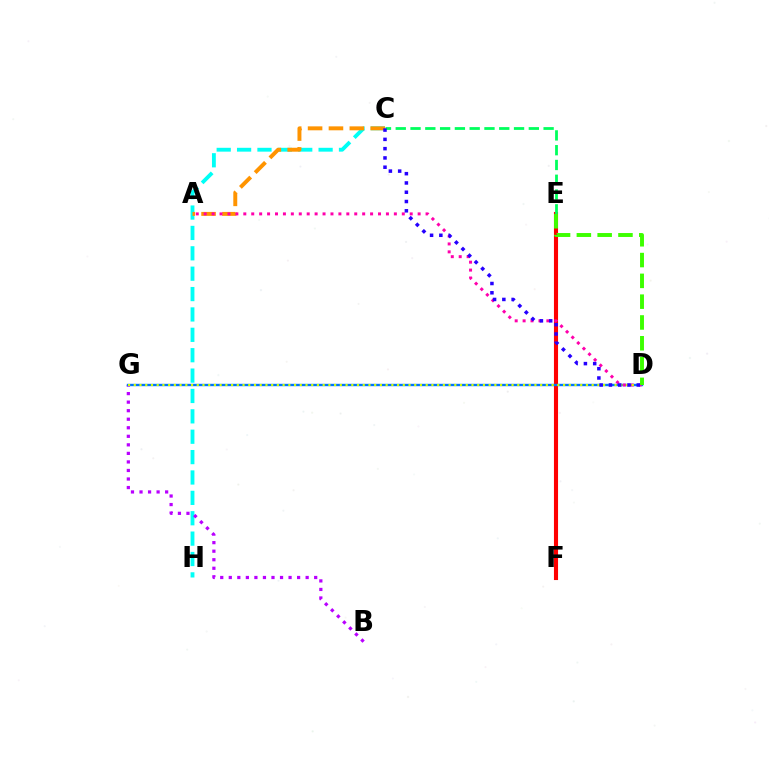{('E', 'F'): [{'color': '#ff0000', 'line_style': 'solid', 'thickness': 2.95}], ('C', 'H'): [{'color': '#00fff6', 'line_style': 'dashed', 'thickness': 2.77}], ('B', 'G'): [{'color': '#b900ff', 'line_style': 'dotted', 'thickness': 2.32}], ('D', 'G'): [{'color': '#0074ff', 'line_style': 'solid', 'thickness': 1.71}, {'color': '#d1ff00', 'line_style': 'dotted', 'thickness': 1.56}], ('C', 'E'): [{'color': '#00ff5c', 'line_style': 'dashed', 'thickness': 2.01}], ('A', 'C'): [{'color': '#ff9400', 'line_style': 'dashed', 'thickness': 2.84}], ('A', 'D'): [{'color': '#ff00ac', 'line_style': 'dotted', 'thickness': 2.15}], ('D', 'E'): [{'color': '#3dff00', 'line_style': 'dashed', 'thickness': 2.83}], ('C', 'D'): [{'color': '#2500ff', 'line_style': 'dotted', 'thickness': 2.52}]}